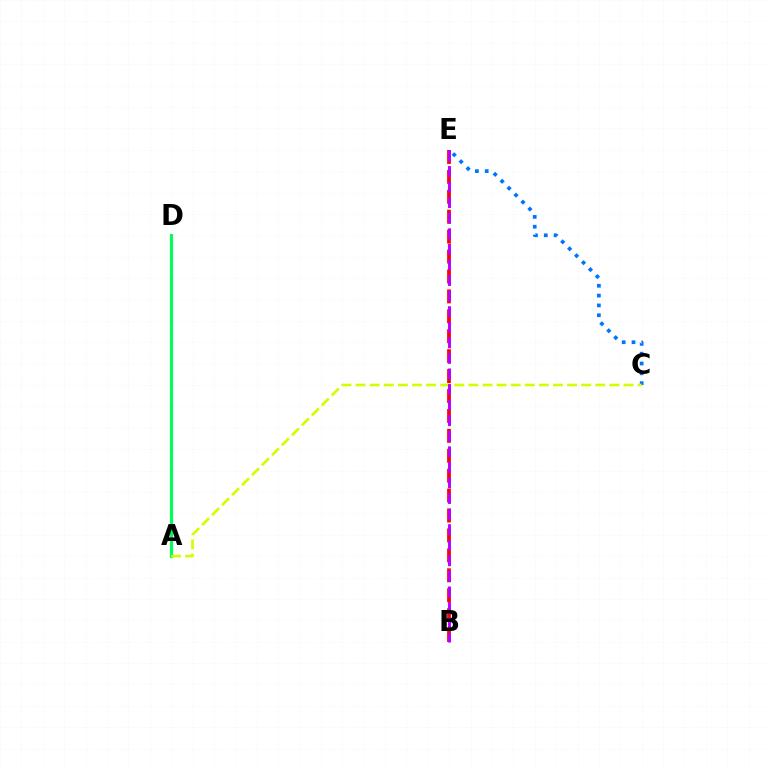{('A', 'D'): [{'color': '#00ff5c', 'line_style': 'solid', 'thickness': 2.28}], ('C', 'E'): [{'color': '#0074ff', 'line_style': 'dotted', 'thickness': 2.67}], ('B', 'E'): [{'color': '#ff0000', 'line_style': 'dashed', 'thickness': 2.71}, {'color': '#b900ff', 'line_style': 'dashed', 'thickness': 2.12}], ('A', 'C'): [{'color': '#d1ff00', 'line_style': 'dashed', 'thickness': 1.92}]}